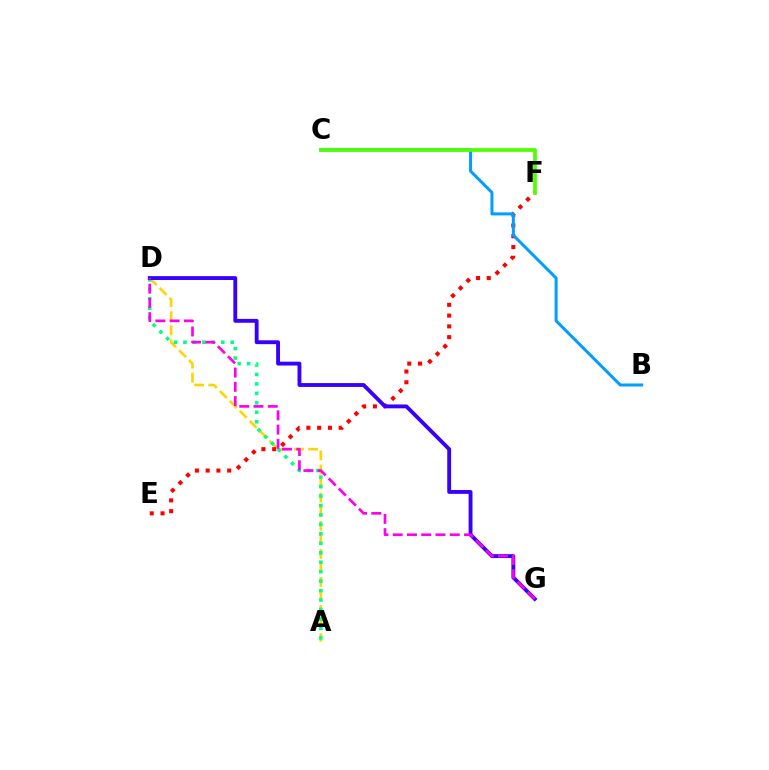{('A', 'D'): [{'color': '#ffd500', 'line_style': 'dashed', 'thickness': 1.91}, {'color': '#00ff86', 'line_style': 'dotted', 'thickness': 2.57}], ('E', 'F'): [{'color': '#ff0000', 'line_style': 'dotted', 'thickness': 2.93}], ('B', 'C'): [{'color': '#009eff', 'line_style': 'solid', 'thickness': 2.17}], ('D', 'G'): [{'color': '#3700ff', 'line_style': 'solid', 'thickness': 2.78}, {'color': '#ff00ed', 'line_style': 'dashed', 'thickness': 1.94}], ('C', 'F'): [{'color': '#4fff00', 'line_style': 'solid', 'thickness': 2.67}]}